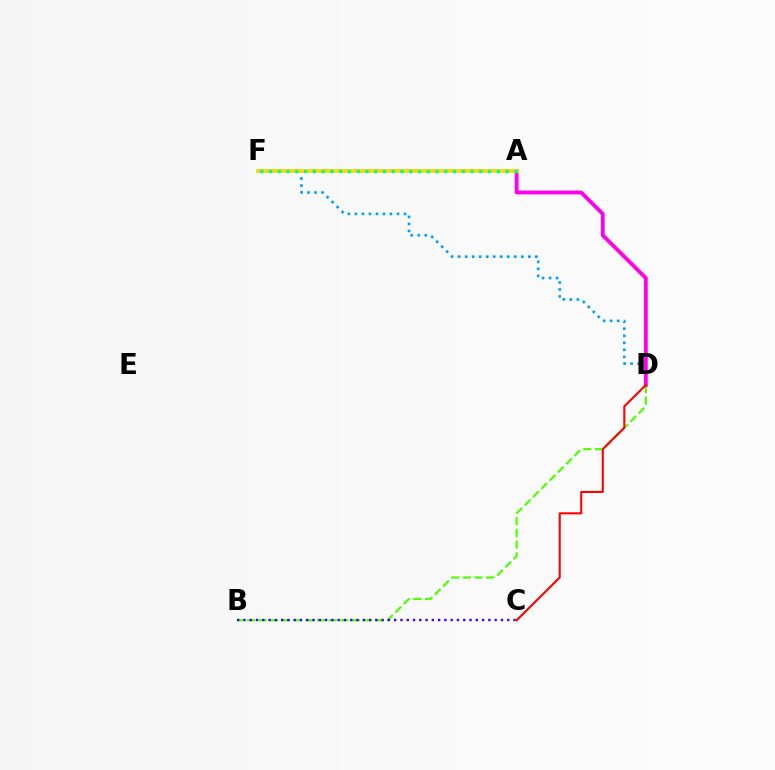{('B', 'D'): [{'color': '#4fff00', 'line_style': 'dashed', 'thickness': 1.59}], ('B', 'C'): [{'color': '#3700ff', 'line_style': 'dotted', 'thickness': 1.71}], ('D', 'F'): [{'color': '#009eff', 'line_style': 'dotted', 'thickness': 1.91}], ('A', 'D'): [{'color': '#ff00ed', 'line_style': 'solid', 'thickness': 2.75}], ('A', 'F'): [{'color': '#ffd500', 'line_style': 'solid', 'thickness': 2.7}, {'color': '#00ff86', 'line_style': 'dotted', 'thickness': 2.38}], ('C', 'D'): [{'color': '#ff0000', 'line_style': 'solid', 'thickness': 1.51}]}